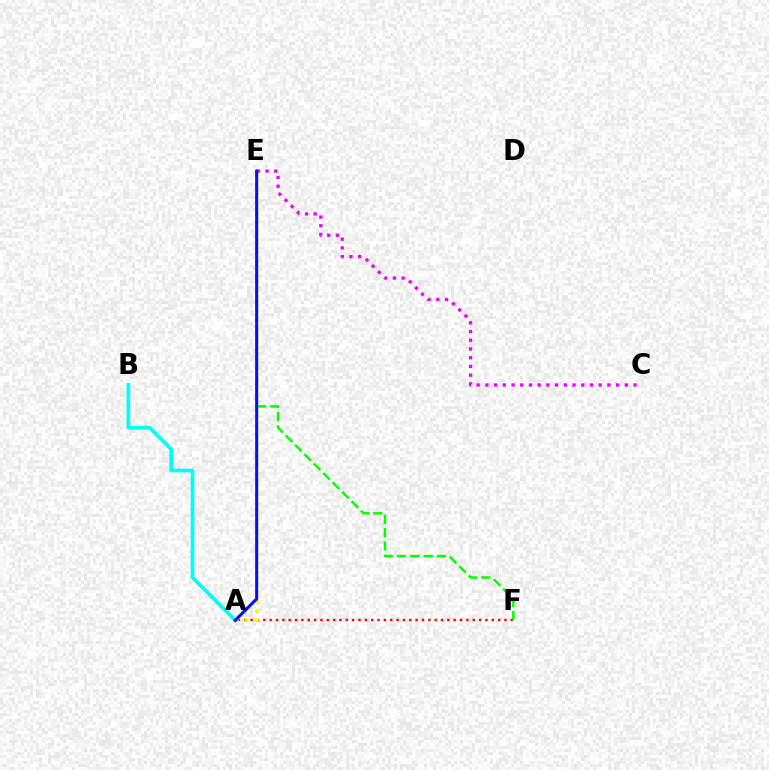{('A', 'F'): [{'color': '#ff0000', 'line_style': 'dotted', 'thickness': 1.72}], ('A', 'E'): [{'color': '#fcf500', 'line_style': 'dotted', 'thickness': 2.64}, {'color': '#0010ff', 'line_style': 'solid', 'thickness': 2.18}], ('C', 'E'): [{'color': '#ee00ff', 'line_style': 'dotted', 'thickness': 2.37}], ('E', 'F'): [{'color': '#08ff00', 'line_style': 'dashed', 'thickness': 1.81}], ('A', 'B'): [{'color': '#00fff6', 'line_style': 'solid', 'thickness': 2.67}]}